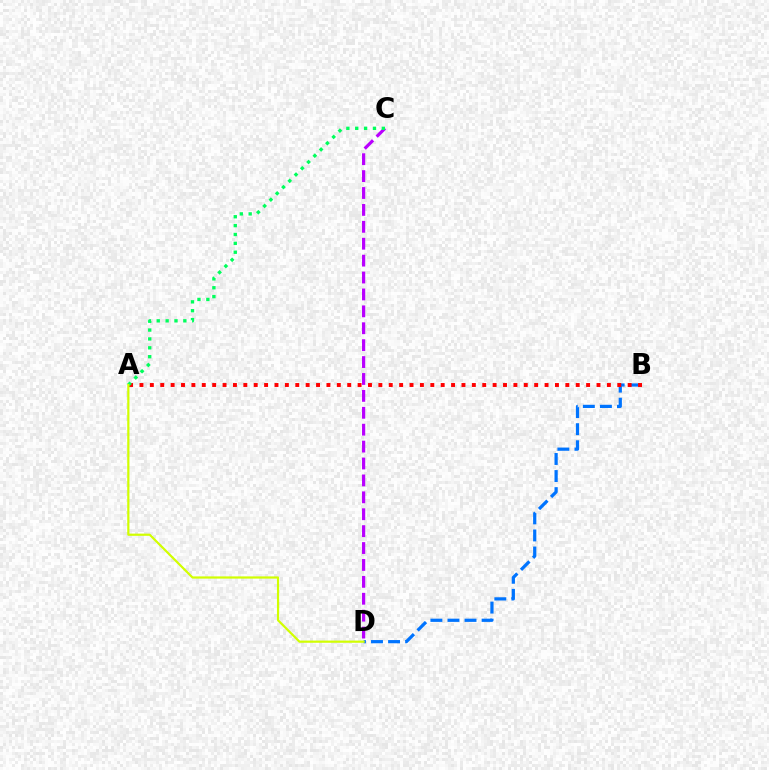{('C', 'D'): [{'color': '#b900ff', 'line_style': 'dashed', 'thickness': 2.3}], ('B', 'D'): [{'color': '#0074ff', 'line_style': 'dashed', 'thickness': 2.32}], ('A', 'B'): [{'color': '#ff0000', 'line_style': 'dotted', 'thickness': 2.82}], ('A', 'C'): [{'color': '#00ff5c', 'line_style': 'dotted', 'thickness': 2.41}], ('A', 'D'): [{'color': '#d1ff00', 'line_style': 'solid', 'thickness': 1.59}]}